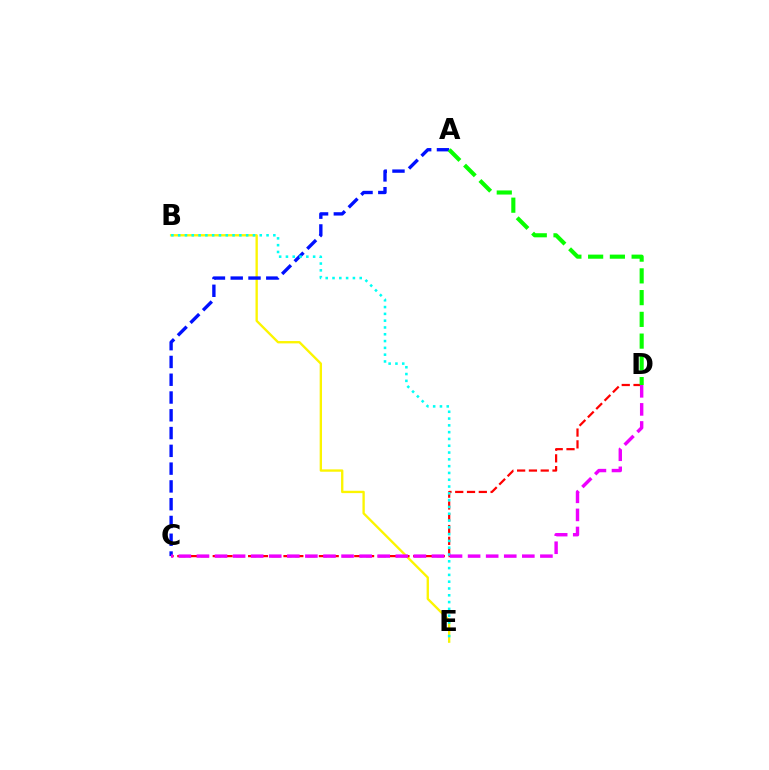{('B', 'E'): [{'color': '#fcf500', 'line_style': 'solid', 'thickness': 1.69}, {'color': '#00fff6', 'line_style': 'dotted', 'thickness': 1.85}], ('A', 'C'): [{'color': '#0010ff', 'line_style': 'dashed', 'thickness': 2.42}], ('C', 'D'): [{'color': '#ff0000', 'line_style': 'dashed', 'thickness': 1.6}, {'color': '#ee00ff', 'line_style': 'dashed', 'thickness': 2.46}], ('A', 'D'): [{'color': '#08ff00', 'line_style': 'dashed', 'thickness': 2.95}]}